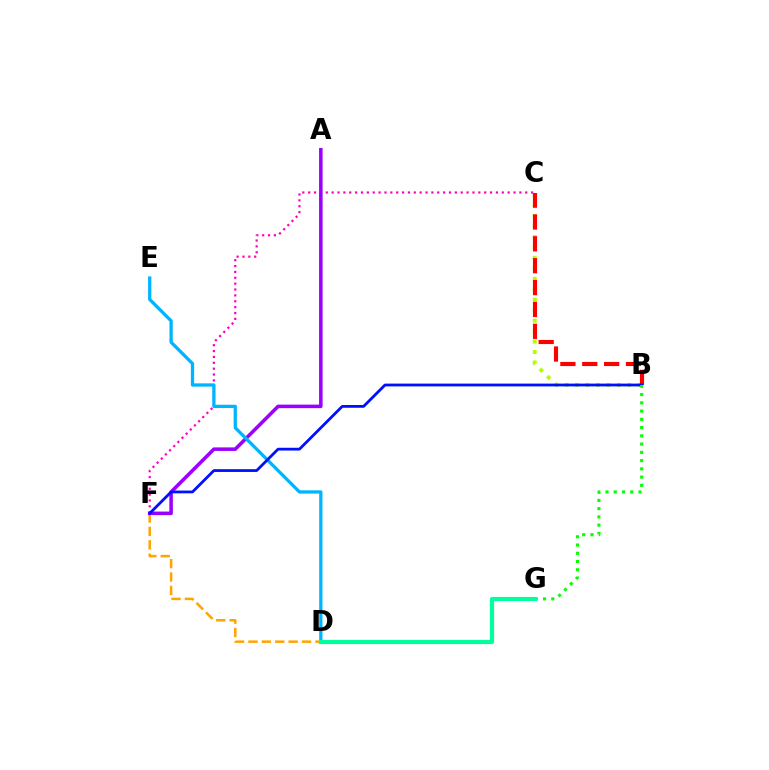{('B', 'C'): [{'color': '#b3ff00', 'line_style': 'dotted', 'thickness': 2.84}, {'color': '#ff0000', 'line_style': 'dashed', 'thickness': 2.97}], ('D', 'F'): [{'color': '#ffa500', 'line_style': 'dashed', 'thickness': 1.82}], ('C', 'F'): [{'color': '#ff00bd', 'line_style': 'dotted', 'thickness': 1.59}], ('A', 'F'): [{'color': '#9b00ff', 'line_style': 'solid', 'thickness': 2.55}], ('D', 'E'): [{'color': '#00b5ff', 'line_style': 'solid', 'thickness': 2.36}], ('B', 'F'): [{'color': '#0010ff', 'line_style': 'solid', 'thickness': 2.01}], ('B', 'G'): [{'color': '#08ff00', 'line_style': 'dotted', 'thickness': 2.24}], ('D', 'G'): [{'color': '#00ff9d', 'line_style': 'solid', 'thickness': 3.0}]}